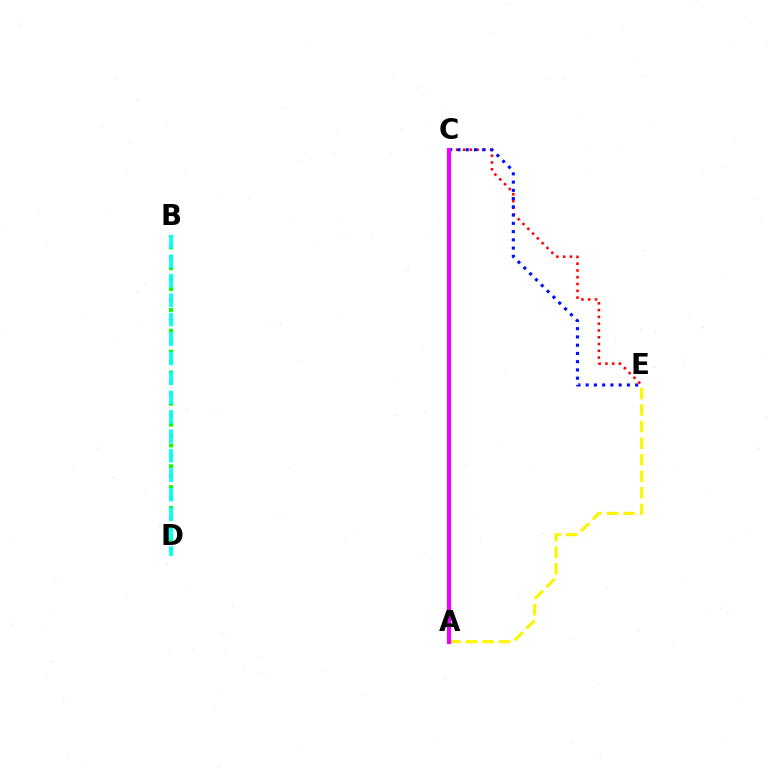{('B', 'D'): [{'color': '#08ff00', 'line_style': 'dotted', 'thickness': 2.83}, {'color': '#00fff6', 'line_style': 'dashed', 'thickness': 2.64}], ('C', 'E'): [{'color': '#ff0000', 'line_style': 'dotted', 'thickness': 1.84}, {'color': '#0010ff', 'line_style': 'dotted', 'thickness': 2.24}], ('A', 'E'): [{'color': '#fcf500', 'line_style': 'dashed', 'thickness': 2.25}], ('A', 'C'): [{'color': '#ee00ff', 'line_style': 'solid', 'thickness': 3.0}]}